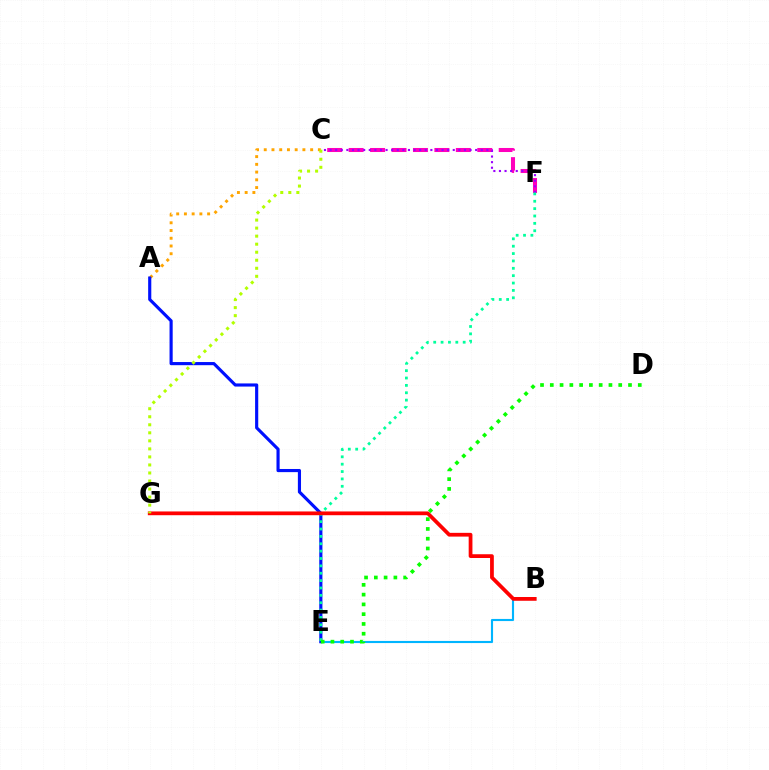{('C', 'F'): [{'color': '#ff00bd', 'line_style': 'dashed', 'thickness': 2.91}, {'color': '#9b00ff', 'line_style': 'dotted', 'thickness': 1.52}], ('A', 'C'): [{'color': '#ffa500', 'line_style': 'dotted', 'thickness': 2.1}], ('B', 'E'): [{'color': '#00b5ff', 'line_style': 'solid', 'thickness': 1.53}], ('A', 'E'): [{'color': '#0010ff', 'line_style': 'solid', 'thickness': 2.26}], ('E', 'F'): [{'color': '#00ff9d', 'line_style': 'dotted', 'thickness': 2.0}], ('B', 'G'): [{'color': '#ff0000', 'line_style': 'solid', 'thickness': 2.7}], ('C', 'G'): [{'color': '#b3ff00', 'line_style': 'dotted', 'thickness': 2.18}], ('D', 'E'): [{'color': '#08ff00', 'line_style': 'dotted', 'thickness': 2.66}]}